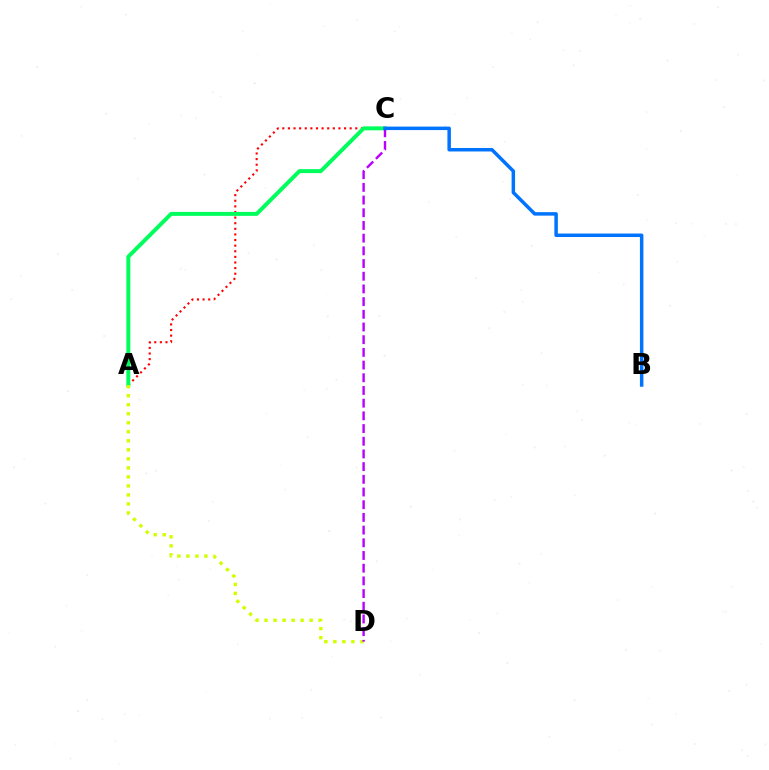{('A', 'C'): [{'color': '#ff0000', 'line_style': 'dotted', 'thickness': 1.52}, {'color': '#00ff5c', 'line_style': 'solid', 'thickness': 2.85}], ('A', 'D'): [{'color': '#d1ff00', 'line_style': 'dotted', 'thickness': 2.45}], ('C', 'D'): [{'color': '#b900ff', 'line_style': 'dashed', 'thickness': 1.72}], ('B', 'C'): [{'color': '#0074ff', 'line_style': 'solid', 'thickness': 2.51}]}